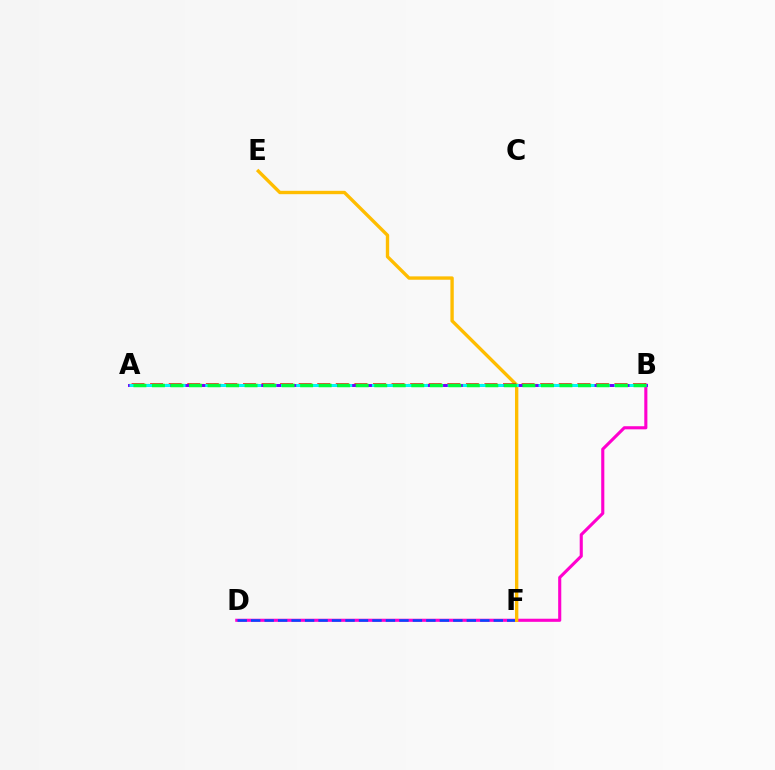{('B', 'D'): [{'color': '#ff00cf', 'line_style': 'solid', 'thickness': 2.23}], ('D', 'F'): [{'color': '#004bff', 'line_style': 'dashed', 'thickness': 1.83}], ('A', 'B'): [{'color': '#84ff00', 'line_style': 'dotted', 'thickness': 1.65}, {'color': '#ff0000', 'line_style': 'dashed', 'thickness': 2.52}, {'color': '#7200ff', 'line_style': 'solid', 'thickness': 2.12}, {'color': '#00fff6', 'line_style': 'dashed', 'thickness': 2.06}, {'color': '#00ff39', 'line_style': 'dashed', 'thickness': 2.52}], ('E', 'F'): [{'color': '#ffbd00', 'line_style': 'solid', 'thickness': 2.42}]}